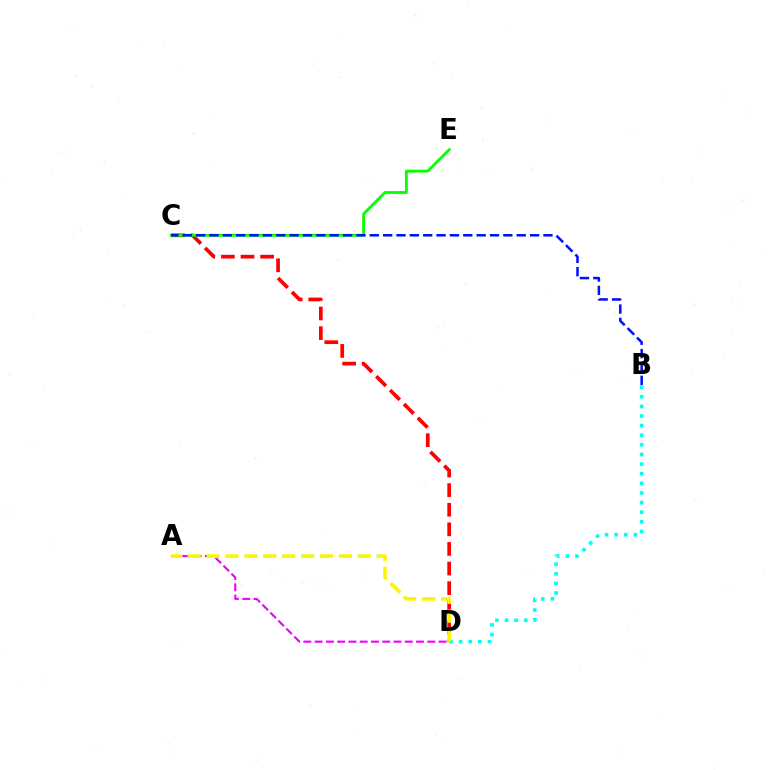{('C', 'D'): [{'color': '#ff0000', 'line_style': 'dashed', 'thickness': 2.66}], ('A', 'D'): [{'color': '#ee00ff', 'line_style': 'dashed', 'thickness': 1.53}, {'color': '#fcf500', 'line_style': 'dashed', 'thickness': 2.57}], ('B', 'D'): [{'color': '#00fff6', 'line_style': 'dotted', 'thickness': 2.61}], ('C', 'E'): [{'color': '#08ff00', 'line_style': 'solid', 'thickness': 2.06}], ('B', 'C'): [{'color': '#0010ff', 'line_style': 'dashed', 'thickness': 1.81}]}